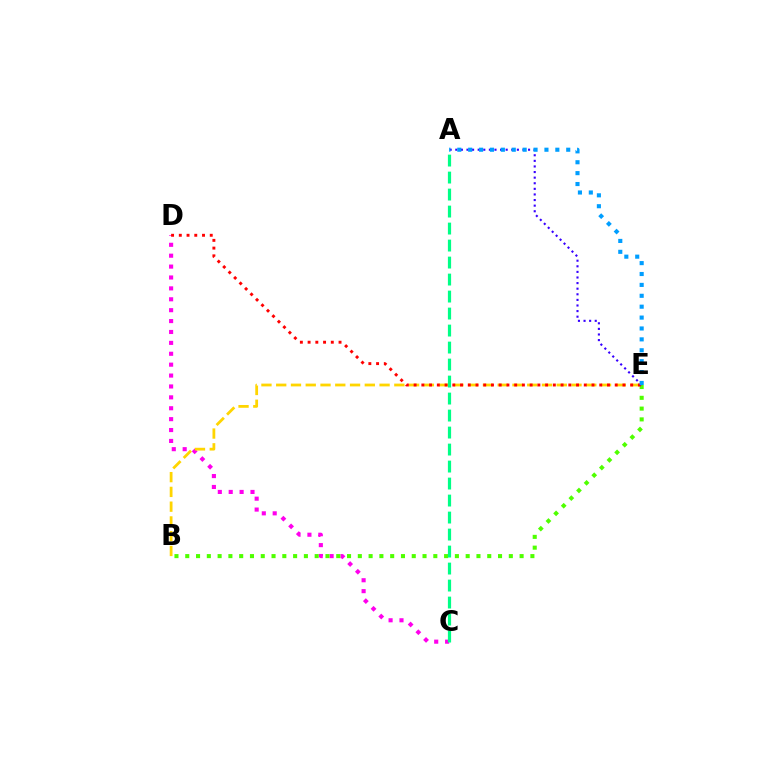{('C', 'D'): [{'color': '#ff00ed', 'line_style': 'dotted', 'thickness': 2.96}], ('B', 'E'): [{'color': '#ffd500', 'line_style': 'dashed', 'thickness': 2.01}, {'color': '#4fff00', 'line_style': 'dotted', 'thickness': 2.93}], ('D', 'E'): [{'color': '#ff0000', 'line_style': 'dotted', 'thickness': 2.1}], ('A', 'E'): [{'color': '#3700ff', 'line_style': 'dotted', 'thickness': 1.52}, {'color': '#009eff', 'line_style': 'dotted', 'thickness': 2.96}], ('A', 'C'): [{'color': '#00ff86', 'line_style': 'dashed', 'thickness': 2.31}]}